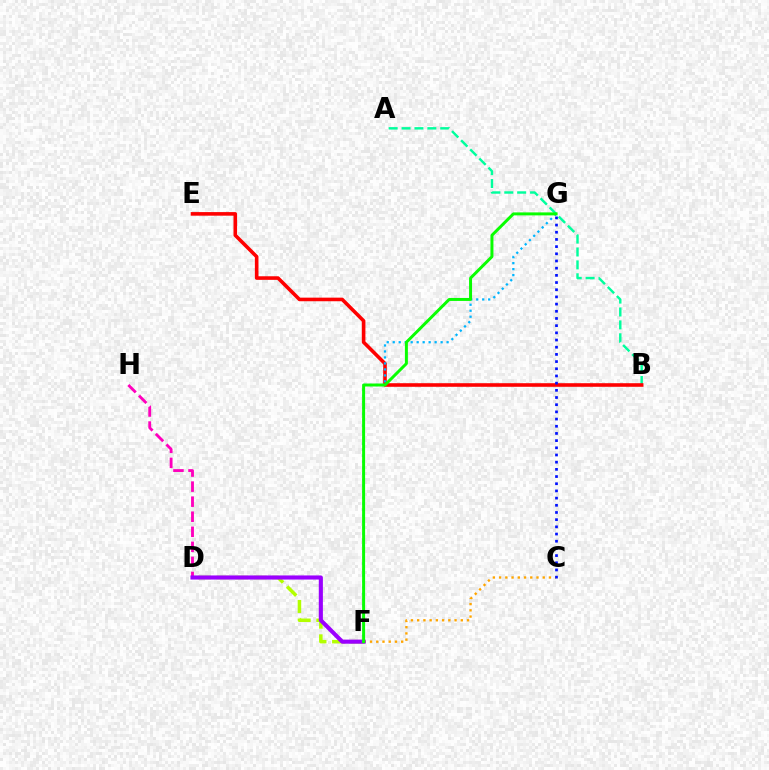{('D', 'F'): [{'color': '#b3ff00', 'line_style': 'dashed', 'thickness': 2.52}, {'color': '#9b00ff', 'line_style': 'solid', 'thickness': 2.96}], ('D', 'H'): [{'color': '#ff00bd', 'line_style': 'dashed', 'thickness': 2.04}], ('C', 'F'): [{'color': '#ffa500', 'line_style': 'dotted', 'thickness': 1.69}], ('A', 'B'): [{'color': '#00ff9d', 'line_style': 'dashed', 'thickness': 1.75}], ('B', 'E'): [{'color': '#ff0000', 'line_style': 'solid', 'thickness': 2.58}], ('F', 'G'): [{'color': '#00b5ff', 'line_style': 'dotted', 'thickness': 1.63}, {'color': '#08ff00', 'line_style': 'solid', 'thickness': 2.14}], ('C', 'G'): [{'color': '#0010ff', 'line_style': 'dotted', 'thickness': 1.95}]}